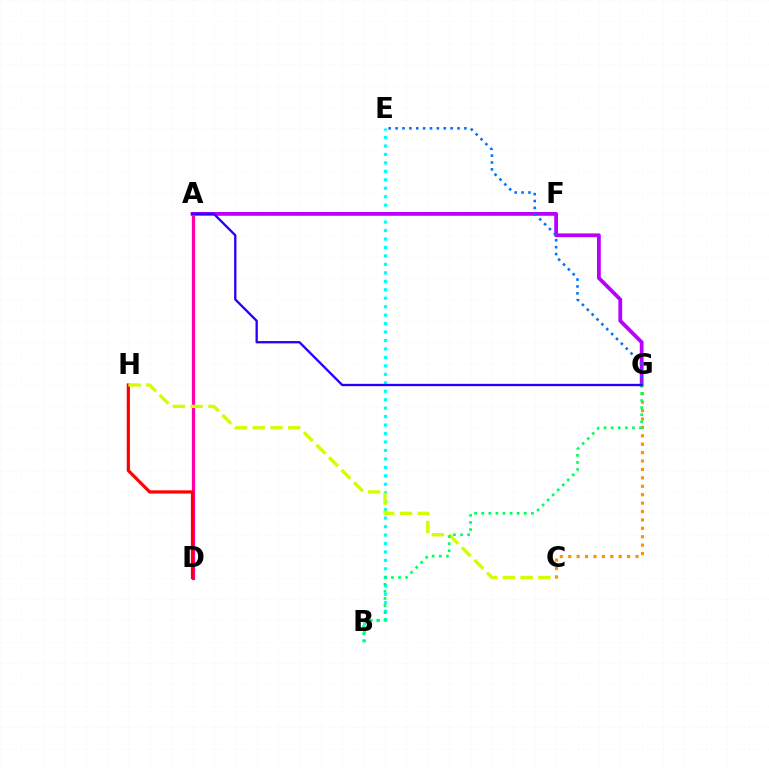{('B', 'E'): [{'color': '#00fff6', 'line_style': 'dotted', 'thickness': 2.3}], ('A', 'D'): [{'color': '#3dff00', 'line_style': 'dotted', 'thickness': 2.06}, {'color': '#ff00ac', 'line_style': 'solid', 'thickness': 2.34}], ('A', 'G'): [{'color': '#b900ff', 'line_style': 'solid', 'thickness': 2.72}, {'color': '#2500ff', 'line_style': 'solid', 'thickness': 1.66}], ('E', 'G'): [{'color': '#0074ff', 'line_style': 'dotted', 'thickness': 1.87}], ('D', 'H'): [{'color': '#ff0000', 'line_style': 'solid', 'thickness': 2.3}], ('C', 'H'): [{'color': '#d1ff00', 'line_style': 'dashed', 'thickness': 2.41}], ('C', 'G'): [{'color': '#ff9400', 'line_style': 'dotted', 'thickness': 2.29}], ('B', 'G'): [{'color': '#00ff5c', 'line_style': 'dotted', 'thickness': 1.93}]}